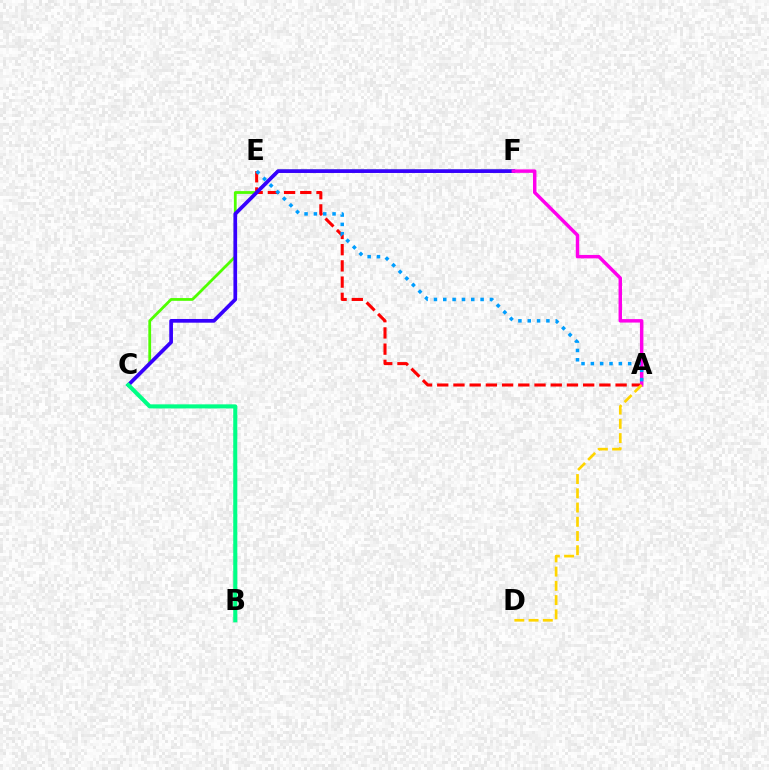{('A', 'E'): [{'color': '#ff0000', 'line_style': 'dashed', 'thickness': 2.2}, {'color': '#009eff', 'line_style': 'dotted', 'thickness': 2.54}], ('C', 'F'): [{'color': '#4fff00', 'line_style': 'solid', 'thickness': 2.0}, {'color': '#3700ff', 'line_style': 'solid', 'thickness': 2.66}], ('A', 'F'): [{'color': '#ff00ed', 'line_style': 'solid', 'thickness': 2.48}], ('A', 'D'): [{'color': '#ffd500', 'line_style': 'dashed', 'thickness': 1.93}], ('B', 'C'): [{'color': '#00ff86', 'line_style': 'solid', 'thickness': 2.93}]}